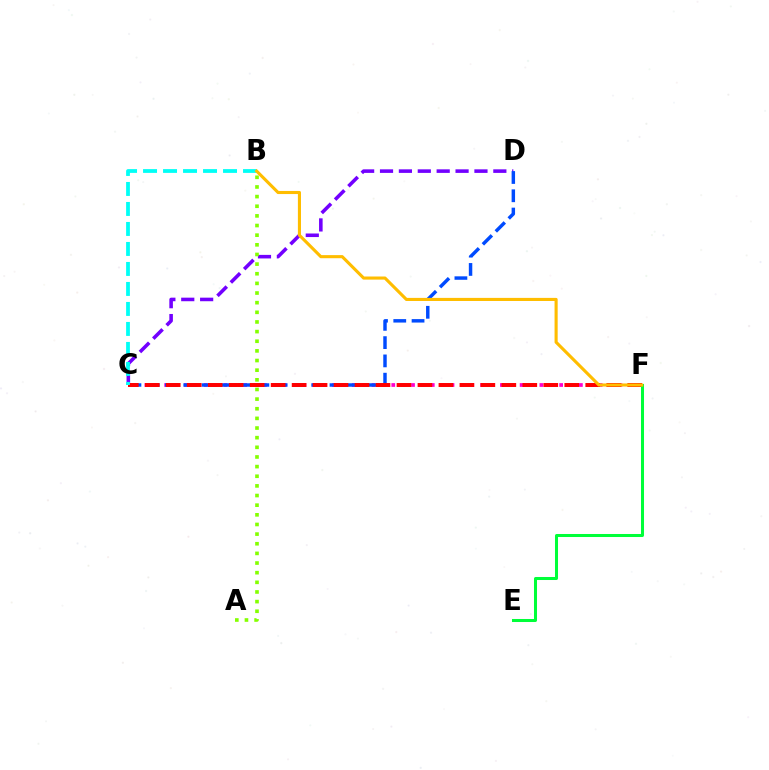{('C', 'F'): [{'color': '#ff00cf', 'line_style': 'dotted', 'thickness': 2.68}, {'color': '#ff0000', 'line_style': 'dashed', 'thickness': 2.85}], ('C', 'D'): [{'color': '#7200ff', 'line_style': 'dashed', 'thickness': 2.57}, {'color': '#004bff', 'line_style': 'dashed', 'thickness': 2.48}], ('A', 'B'): [{'color': '#84ff00', 'line_style': 'dotted', 'thickness': 2.62}], ('E', 'F'): [{'color': '#00ff39', 'line_style': 'solid', 'thickness': 2.17}], ('B', 'C'): [{'color': '#00fff6', 'line_style': 'dashed', 'thickness': 2.72}], ('B', 'F'): [{'color': '#ffbd00', 'line_style': 'solid', 'thickness': 2.23}]}